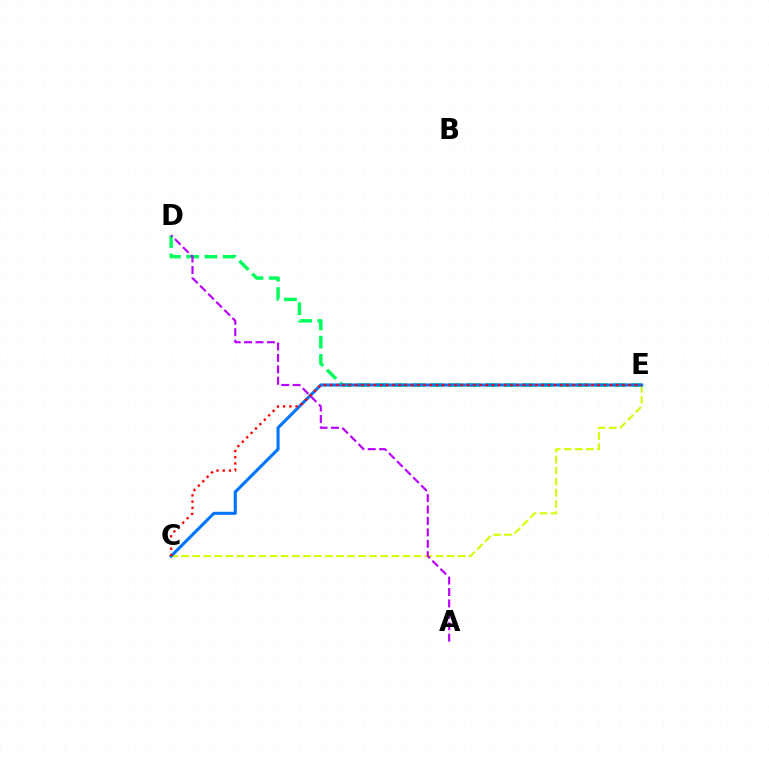{('C', 'E'): [{'color': '#d1ff00', 'line_style': 'dashed', 'thickness': 1.5}, {'color': '#0074ff', 'line_style': 'solid', 'thickness': 2.22}, {'color': '#ff0000', 'line_style': 'dotted', 'thickness': 1.69}], ('D', 'E'): [{'color': '#00ff5c', 'line_style': 'dashed', 'thickness': 2.48}], ('A', 'D'): [{'color': '#b900ff', 'line_style': 'dashed', 'thickness': 1.55}]}